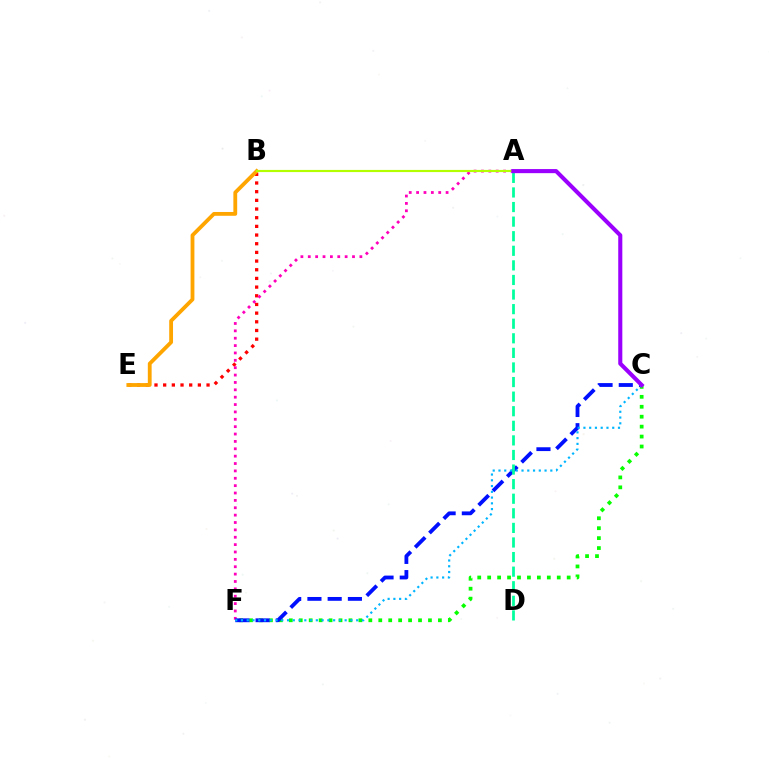{('B', 'E'): [{'color': '#ff0000', 'line_style': 'dotted', 'thickness': 2.36}, {'color': '#ffa500', 'line_style': 'solid', 'thickness': 2.74}], ('A', 'F'): [{'color': '#ff00bd', 'line_style': 'dotted', 'thickness': 2.0}], ('C', 'F'): [{'color': '#08ff00', 'line_style': 'dotted', 'thickness': 2.7}, {'color': '#0010ff', 'line_style': 'dashed', 'thickness': 2.75}, {'color': '#00b5ff', 'line_style': 'dotted', 'thickness': 1.56}], ('A', 'B'): [{'color': '#b3ff00', 'line_style': 'solid', 'thickness': 1.56}], ('A', 'D'): [{'color': '#00ff9d', 'line_style': 'dashed', 'thickness': 1.98}], ('A', 'C'): [{'color': '#9b00ff', 'line_style': 'solid', 'thickness': 2.94}]}